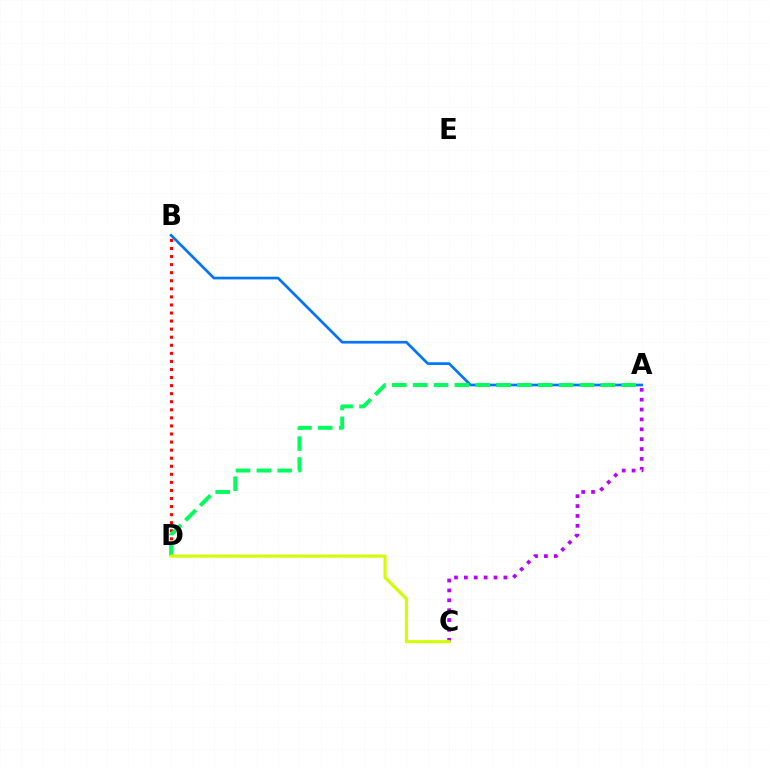{('A', 'B'): [{'color': '#0074ff', 'line_style': 'solid', 'thickness': 1.94}], ('B', 'D'): [{'color': '#ff0000', 'line_style': 'dotted', 'thickness': 2.19}], ('A', 'C'): [{'color': '#b900ff', 'line_style': 'dotted', 'thickness': 2.68}], ('A', 'D'): [{'color': '#00ff5c', 'line_style': 'dashed', 'thickness': 2.83}], ('C', 'D'): [{'color': '#d1ff00', 'line_style': 'solid', 'thickness': 2.23}]}